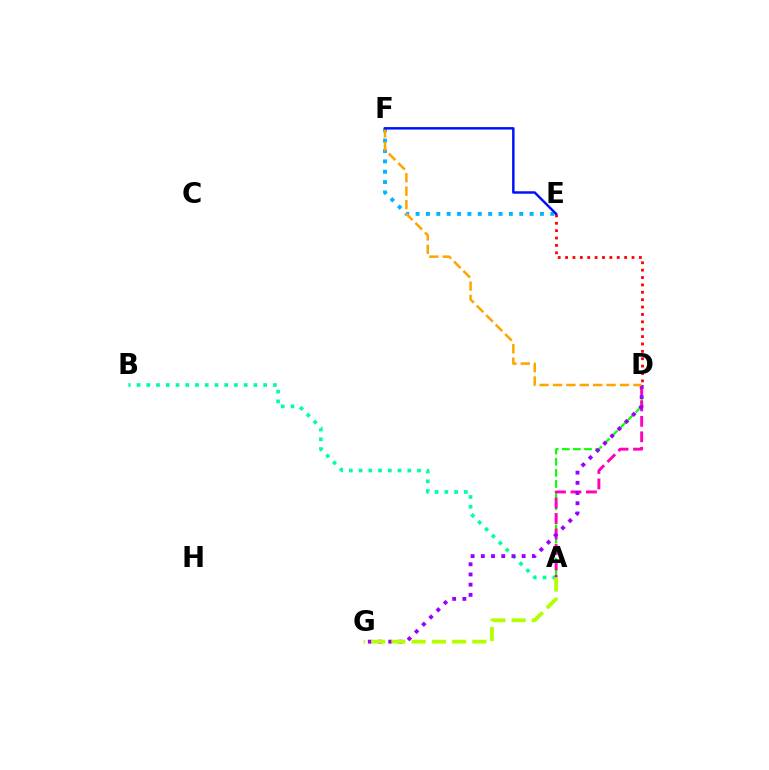{('E', 'F'): [{'color': '#00b5ff', 'line_style': 'dotted', 'thickness': 2.82}, {'color': '#0010ff', 'line_style': 'solid', 'thickness': 1.78}], ('A', 'B'): [{'color': '#00ff9d', 'line_style': 'dotted', 'thickness': 2.65}], ('A', 'D'): [{'color': '#08ff00', 'line_style': 'dashed', 'thickness': 1.51}, {'color': '#ff00bd', 'line_style': 'dashed', 'thickness': 2.1}], ('D', 'G'): [{'color': '#9b00ff', 'line_style': 'dotted', 'thickness': 2.77}], ('D', 'E'): [{'color': '#ff0000', 'line_style': 'dotted', 'thickness': 2.01}], ('A', 'G'): [{'color': '#b3ff00', 'line_style': 'dashed', 'thickness': 2.75}], ('D', 'F'): [{'color': '#ffa500', 'line_style': 'dashed', 'thickness': 1.82}]}